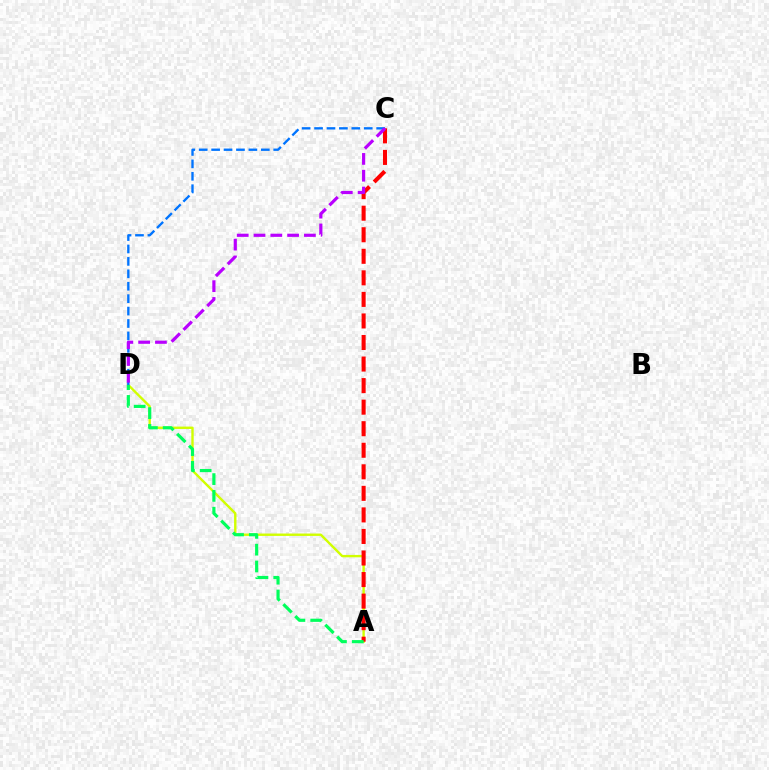{('A', 'D'): [{'color': '#d1ff00', 'line_style': 'solid', 'thickness': 1.72}, {'color': '#00ff5c', 'line_style': 'dashed', 'thickness': 2.28}], ('A', 'C'): [{'color': '#ff0000', 'line_style': 'dashed', 'thickness': 2.93}], ('C', 'D'): [{'color': '#0074ff', 'line_style': 'dashed', 'thickness': 1.69}, {'color': '#b900ff', 'line_style': 'dashed', 'thickness': 2.28}]}